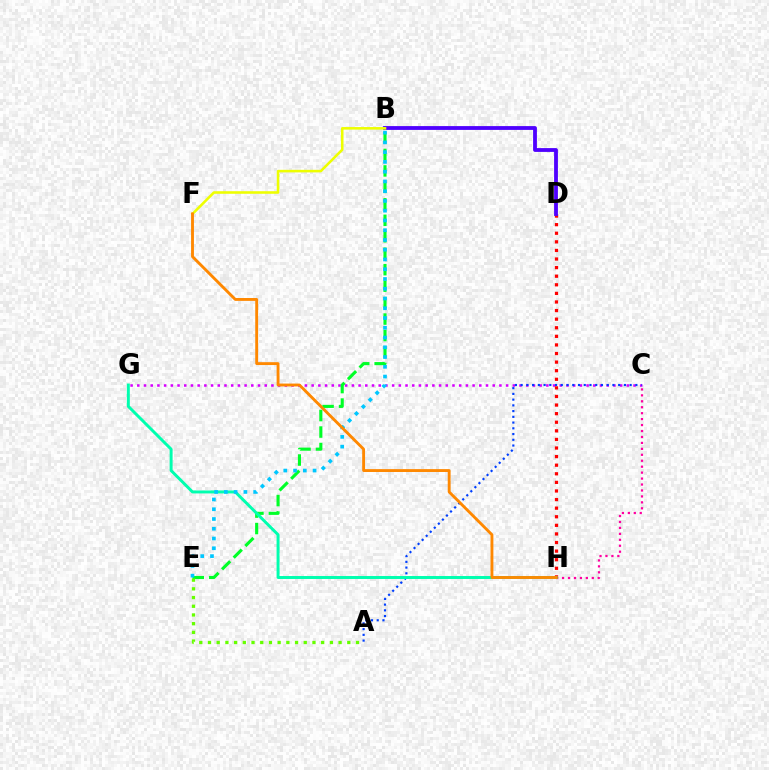{('C', 'G'): [{'color': '#d600ff', 'line_style': 'dotted', 'thickness': 1.82}], ('A', 'C'): [{'color': '#003fff', 'line_style': 'dotted', 'thickness': 1.56}], ('B', 'E'): [{'color': '#00ff27', 'line_style': 'dashed', 'thickness': 2.24}, {'color': '#00c7ff', 'line_style': 'dotted', 'thickness': 2.65}], ('C', 'H'): [{'color': '#ff00a0', 'line_style': 'dotted', 'thickness': 1.62}], ('D', 'H'): [{'color': '#ff0000', 'line_style': 'dotted', 'thickness': 2.33}], ('A', 'E'): [{'color': '#66ff00', 'line_style': 'dotted', 'thickness': 2.37}], ('B', 'D'): [{'color': '#4f00ff', 'line_style': 'solid', 'thickness': 2.74}], ('G', 'H'): [{'color': '#00ffaf', 'line_style': 'solid', 'thickness': 2.13}], ('B', 'F'): [{'color': '#eeff00', 'line_style': 'solid', 'thickness': 1.85}], ('F', 'H'): [{'color': '#ff8800', 'line_style': 'solid', 'thickness': 2.06}]}